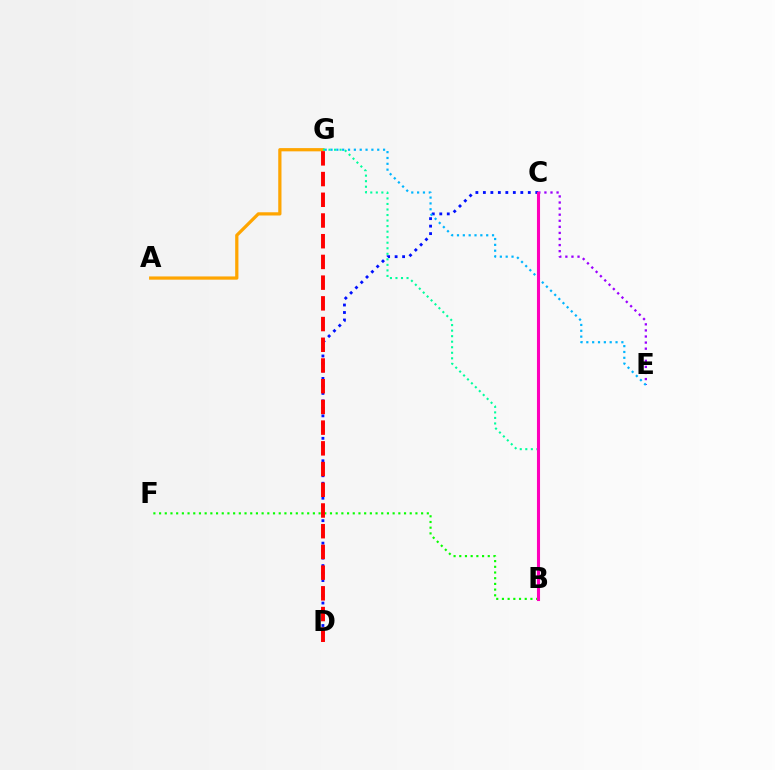{('C', 'D'): [{'color': '#0010ff', 'line_style': 'dotted', 'thickness': 2.03}], ('C', 'E'): [{'color': '#9b00ff', 'line_style': 'dotted', 'thickness': 1.65}], ('A', 'G'): [{'color': '#ffa500', 'line_style': 'solid', 'thickness': 2.33}], ('E', 'G'): [{'color': '#00b5ff', 'line_style': 'dotted', 'thickness': 1.59}], ('B', 'G'): [{'color': '#00ff9d', 'line_style': 'dotted', 'thickness': 1.5}], ('B', 'F'): [{'color': '#08ff00', 'line_style': 'dotted', 'thickness': 1.55}], ('B', 'C'): [{'color': '#b3ff00', 'line_style': 'solid', 'thickness': 2.16}, {'color': '#ff00bd', 'line_style': 'solid', 'thickness': 2.22}], ('D', 'G'): [{'color': '#ff0000', 'line_style': 'dashed', 'thickness': 2.81}]}